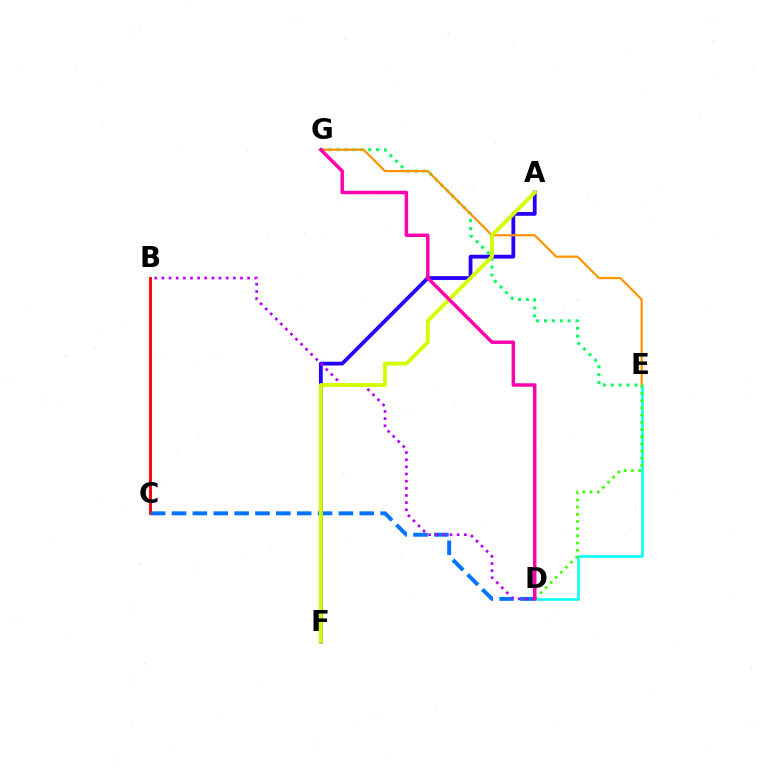{('E', 'G'): [{'color': '#00ff5c', 'line_style': 'dotted', 'thickness': 2.15}, {'color': '#ff9400', 'line_style': 'solid', 'thickness': 1.6}], ('D', 'E'): [{'color': '#00fff6', 'line_style': 'solid', 'thickness': 1.83}, {'color': '#3dff00', 'line_style': 'dotted', 'thickness': 1.95}], ('B', 'C'): [{'color': '#ff0000', 'line_style': 'solid', 'thickness': 2.08}], ('A', 'F'): [{'color': '#2500ff', 'line_style': 'solid', 'thickness': 2.74}, {'color': '#d1ff00', 'line_style': 'solid', 'thickness': 2.77}], ('C', 'D'): [{'color': '#0074ff', 'line_style': 'dashed', 'thickness': 2.83}], ('B', 'D'): [{'color': '#b900ff', 'line_style': 'dotted', 'thickness': 1.94}], ('D', 'G'): [{'color': '#ff00ac', 'line_style': 'solid', 'thickness': 2.49}]}